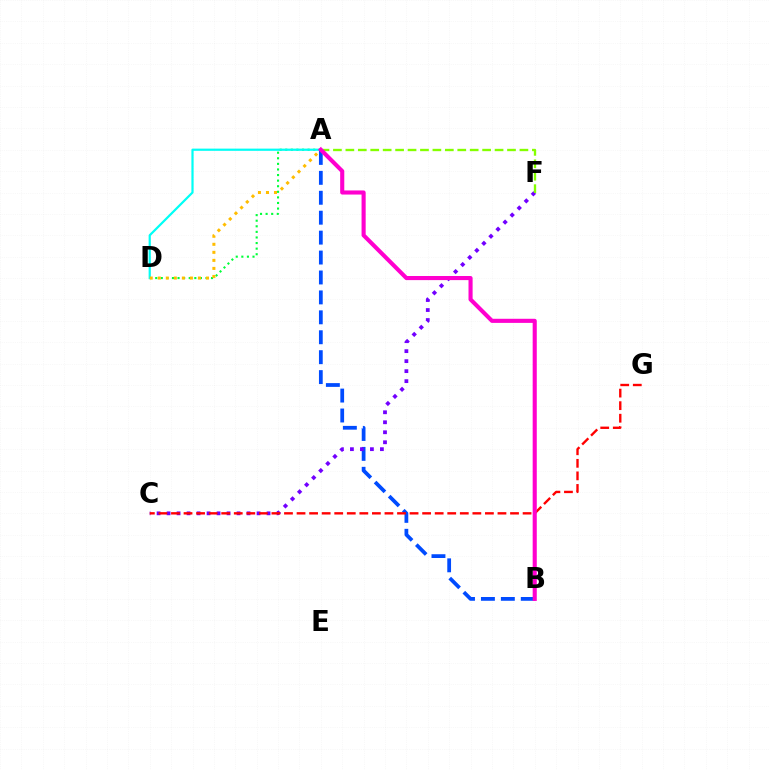{('A', 'B'): [{'color': '#004bff', 'line_style': 'dashed', 'thickness': 2.71}, {'color': '#ff00cf', 'line_style': 'solid', 'thickness': 2.96}], ('A', 'D'): [{'color': '#00ff39', 'line_style': 'dotted', 'thickness': 1.52}, {'color': '#00fff6', 'line_style': 'solid', 'thickness': 1.59}, {'color': '#ffbd00', 'line_style': 'dotted', 'thickness': 2.18}], ('C', 'F'): [{'color': '#7200ff', 'line_style': 'dotted', 'thickness': 2.72}], ('A', 'F'): [{'color': '#84ff00', 'line_style': 'dashed', 'thickness': 1.69}], ('C', 'G'): [{'color': '#ff0000', 'line_style': 'dashed', 'thickness': 1.71}]}